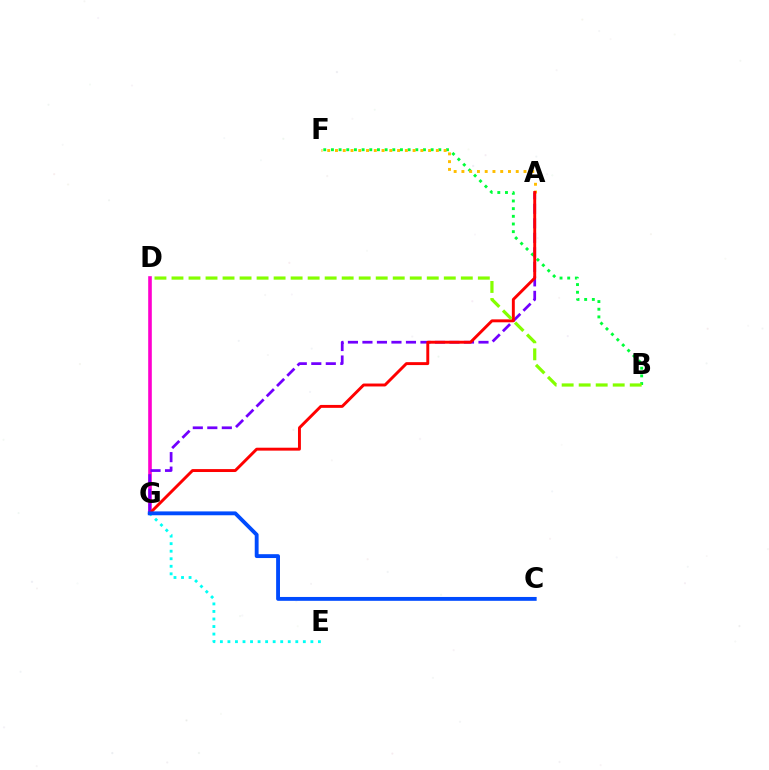{('D', 'G'): [{'color': '#ff00cf', 'line_style': 'solid', 'thickness': 2.6}], ('A', 'G'): [{'color': '#7200ff', 'line_style': 'dashed', 'thickness': 1.97}, {'color': '#ff0000', 'line_style': 'solid', 'thickness': 2.1}], ('B', 'F'): [{'color': '#00ff39', 'line_style': 'dotted', 'thickness': 2.08}], ('A', 'F'): [{'color': '#ffbd00', 'line_style': 'dotted', 'thickness': 2.11}], ('E', 'G'): [{'color': '#00fff6', 'line_style': 'dotted', 'thickness': 2.05}], ('B', 'D'): [{'color': '#84ff00', 'line_style': 'dashed', 'thickness': 2.31}], ('C', 'G'): [{'color': '#004bff', 'line_style': 'solid', 'thickness': 2.78}]}